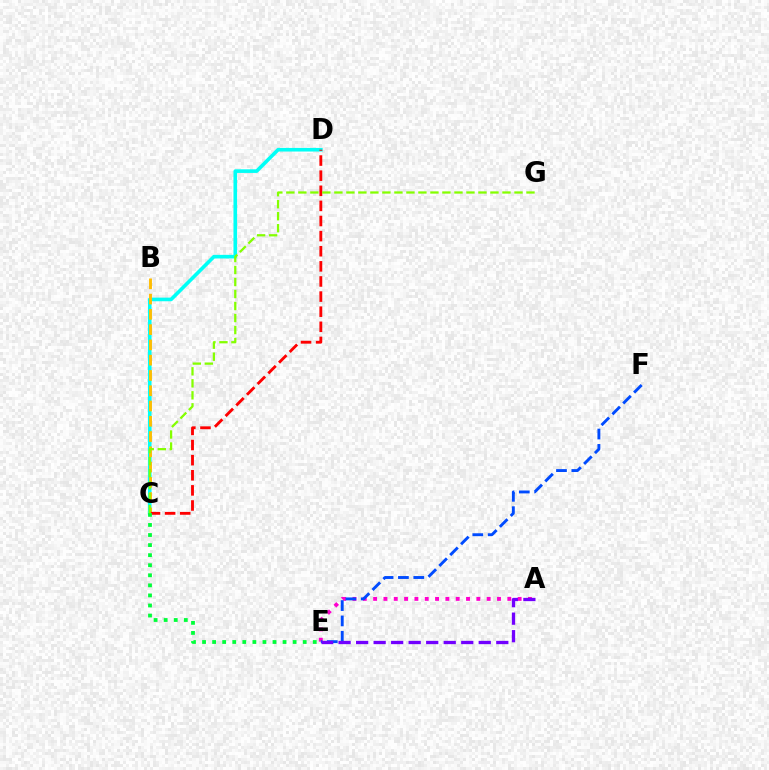{('A', 'E'): [{'color': '#ff00cf', 'line_style': 'dotted', 'thickness': 2.8}, {'color': '#7200ff', 'line_style': 'dashed', 'thickness': 2.38}], ('C', 'D'): [{'color': '#00fff6', 'line_style': 'solid', 'thickness': 2.61}, {'color': '#ff0000', 'line_style': 'dashed', 'thickness': 2.05}], ('E', 'F'): [{'color': '#004bff', 'line_style': 'dashed', 'thickness': 2.09}], ('B', 'C'): [{'color': '#ffbd00', 'line_style': 'dashed', 'thickness': 2.07}], ('C', 'E'): [{'color': '#00ff39', 'line_style': 'dotted', 'thickness': 2.73}], ('C', 'G'): [{'color': '#84ff00', 'line_style': 'dashed', 'thickness': 1.63}]}